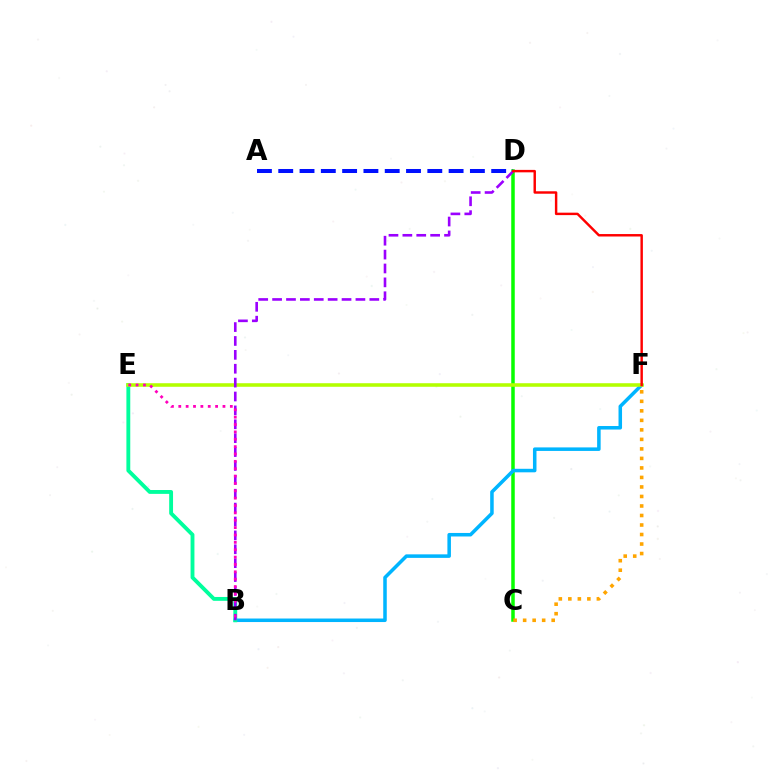{('C', 'D'): [{'color': '#08ff00', 'line_style': 'solid', 'thickness': 2.52}], ('B', 'F'): [{'color': '#00b5ff', 'line_style': 'solid', 'thickness': 2.54}], ('A', 'D'): [{'color': '#0010ff', 'line_style': 'dashed', 'thickness': 2.89}], ('B', 'E'): [{'color': '#00ff9d', 'line_style': 'solid', 'thickness': 2.78}, {'color': '#ff00bd', 'line_style': 'dotted', 'thickness': 2.0}], ('C', 'F'): [{'color': '#ffa500', 'line_style': 'dotted', 'thickness': 2.58}], ('E', 'F'): [{'color': '#b3ff00', 'line_style': 'solid', 'thickness': 2.56}], ('B', 'D'): [{'color': '#9b00ff', 'line_style': 'dashed', 'thickness': 1.89}], ('D', 'F'): [{'color': '#ff0000', 'line_style': 'solid', 'thickness': 1.76}]}